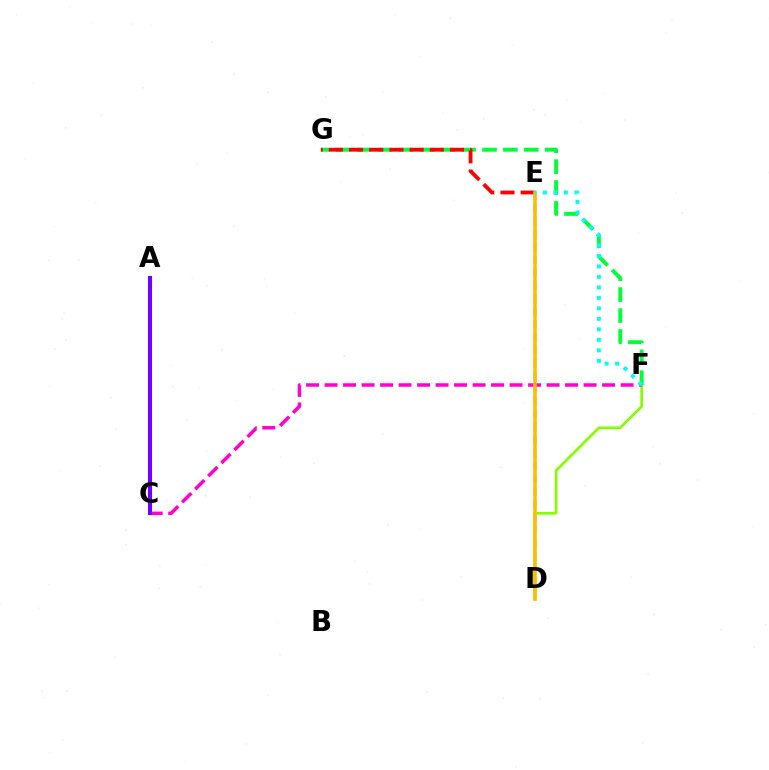{('D', 'E'): [{'color': '#004bff', 'line_style': 'dashed', 'thickness': 1.75}, {'color': '#ffbd00', 'line_style': 'solid', 'thickness': 2.54}], ('D', 'F'): [{'color': '#84ff00', 'line_style': 'solid', 'thickness': 1.92}], ('F', 'G'): [{'color': '#00ff39', 'line_style': 'dashed', 'thickness': 2.84}], ('C', 'F'): [{'color': '#ff00cf', 'line_style': 'dashed', 'thickness': 2.51}], ('E', 'G'): [{'color': '#ff0000', 'line_style': 'dashed', 'thickness': 2.74}], ('A', 'C'): [{'color': '#7200ff', 'line_style': 'solid', 'thickness': 2.94}], ('E', 'F'): [{'color': '#00fff6', 'line_style': 'dotted', 'thickness': 2.85}]}